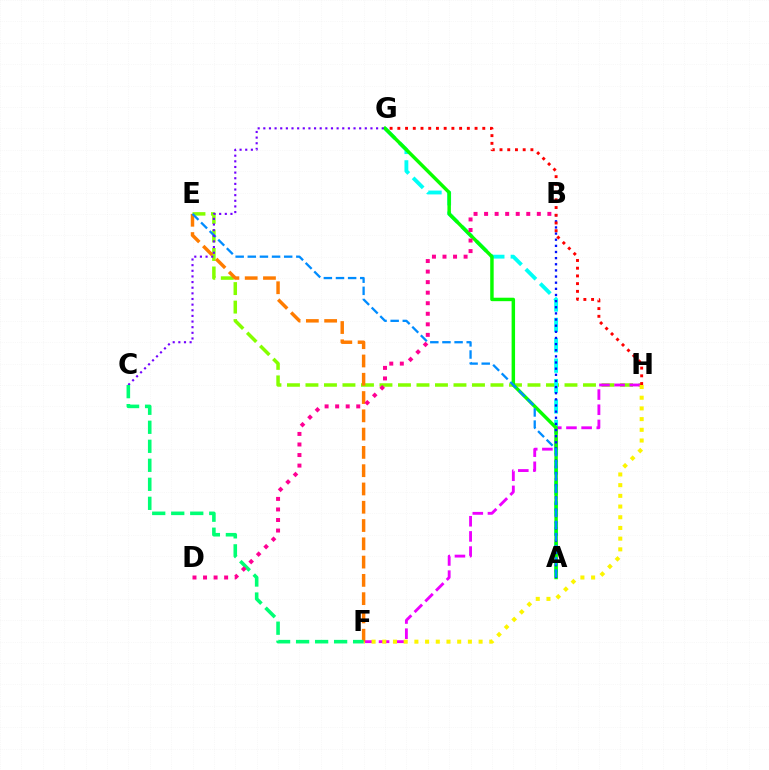{('E', 'H'): [{'color': '#84ff00', 'line_style': 'dashed', 'thickness': 2.51}], ('A', 'G'): [{'color': '#00fff6', 'line_style': 'dashed', 'thickness': 2.77}, {'color': '#08ff00', 'line_style': 'solid', 'thickness': 2.49}], ('F', 'H'): [{'color': '#ee00ff', 'line_style': 'dashed', 'thickness': 2.06}, {'color': '#fcf500', 'line_style': 'dotted', 'thickness': 2.91}], ('E', 'F'): [{'color': '#ff7c00', 'line_style': 'dashed', 'thickness': 2.48}], ('A', 'B'): [{'color': '#0010ff', 'line_style': 'dotted', 'thickness': 1.67}], ('A', 'E'): [{'color': '#008cff', 'line_style': 'dashed', 'thickness': 1.65}], ('G', 'H'): [{'color': '#ff0000', 'line_style': 'dotted', 'thickness': 2.1}], ('C', 'G'): [{'color': '#7200ff', 'line_style': 'dotted', 'thickness': 1.53}], ('C', 'F'): [{'color': '#00ff74', 'line_style': 'dashed', 'thickness': 2.58}], ('B', 'D'): [{'color': '#ff0094', 'line_style': 'dotted', 'thickness': 2.87}]}